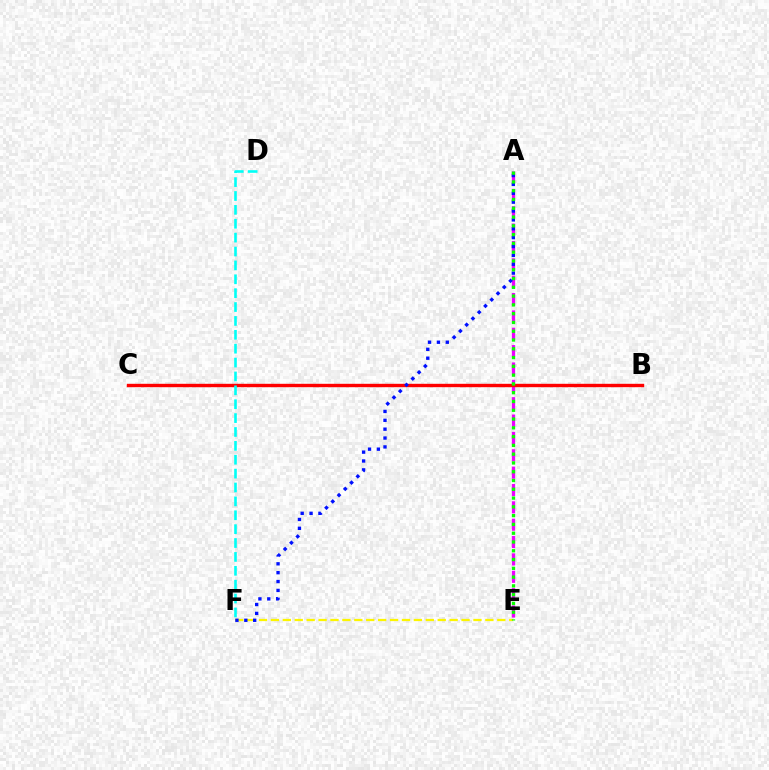{('E', 'F'): [{'color': '#fcf500', 'line_style': 'dashed', 'thickness': 1.62}], ('A', 'E'): [{'color': '#ee00ff', 'line_style': 'dashed', 'thickness': 2.36}, {'color': '#08ff00', 'line_style': 'dotted', 'thickness': 2.39}], ('B', 'C'): [{'color': '#ff0000', 'line_style': 'solid', 'thickness': 2.44}], ('A', 'F'): [{'color': '#0010ff', 'line_style': 'dotted', 'thickness': 2.41}], ('D', 'F'): [{'color': '#00fff6', 'line_style': 'dashed', 'thickness': 1.89}]}